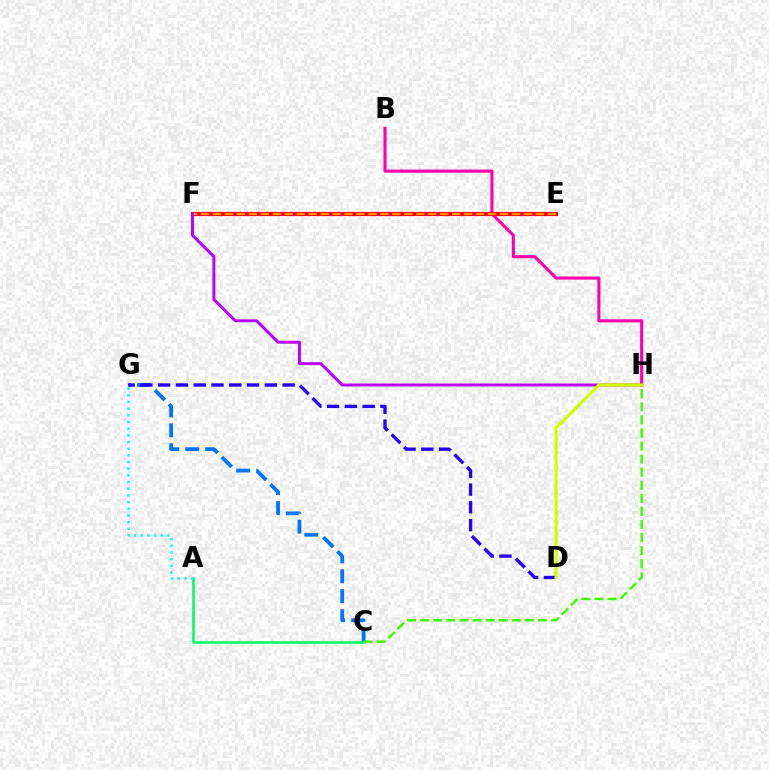{('A', 'C'): [{'color': '#00ff5c', 'line_style': 'solid', 'thickness': 1.83}], ('B', 'H'): [{'color': '#ff00ac', 'line_style': 'solid', 'thickness': 2.22}], ('E', 'F'): [{'color': '#ff0000', 'line_style': 'solid', 'thickness': 2.98}, {'color': '#ff9400', 'line_style': 'dashed', 'thickness': 1.62}], ('C', 'G'): [{'color': '#0074ff', 'line_style': 'dashed', 'thickness': 2.71}], ('D', 'G'): [{'color': '#2500ff', 'line_style': 'dashed', 'thickness': 2.42}], ('F', 'H'): [{'color': '#b900ff', 'line_style': 'solid', 'thickness': 2.12}], ('D', 'H'): [{'color': '#d1ff00', 'line_style': 'solid', 'thickness': 2.32}], ('C', 'H'): [{'color': '#3dff00', 'line_style': 'dashed', 'thickness': 1.78}], ('A', 'G'): [{'color': '#00fff6', 'line_style': 'dotted', 'thickness': 1.81}]}